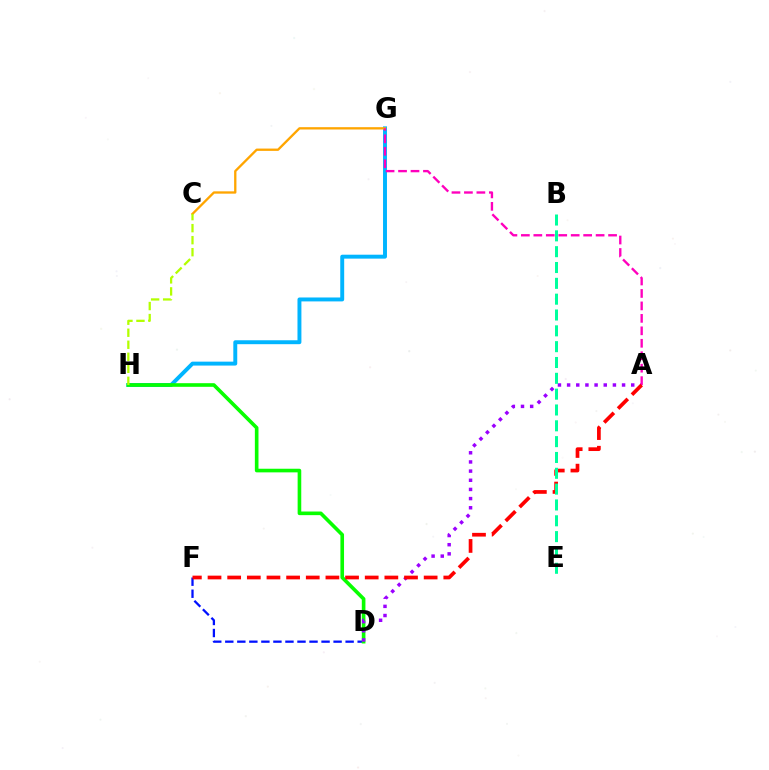{('D', 'F'): [{'color': '#0010ff', 'line_style': 'dashed', 'thickness': 1.63}], ('G', 'H'): [{'color': '#00b5ff', 'line_style': 'solid', 'thickness': 2.83}], ('D', 'H'): [{'color': '#08ff00', 'line_style': 'solid', 'thickness': 2.61}], ('C', 'G'): [{'color': '#ffa500', 'line_style': 'solid', 'thickness': 1.67}], ('A', 'D'): [{'color': '#9b00ff', 'line_style': 'dotted', 'thickness': 2.49}], ('A', 'G'): [{'color': '#ff00bd', 'line_style': 'dashed', 'thickness': 1.69}], ('A', 'F'): [{'color': '#ff0000', 'line_style': 'dashed', 'thickness': 2.67}], ('B', 'E'): [{'color': '#00ff9d', 'line_style': 'dashed', 'thickness': 2.15}], ('C', 'H'): [{'color': '#b3ff00', 'line_style': 'dashed', 'thickness': 1.63}]}